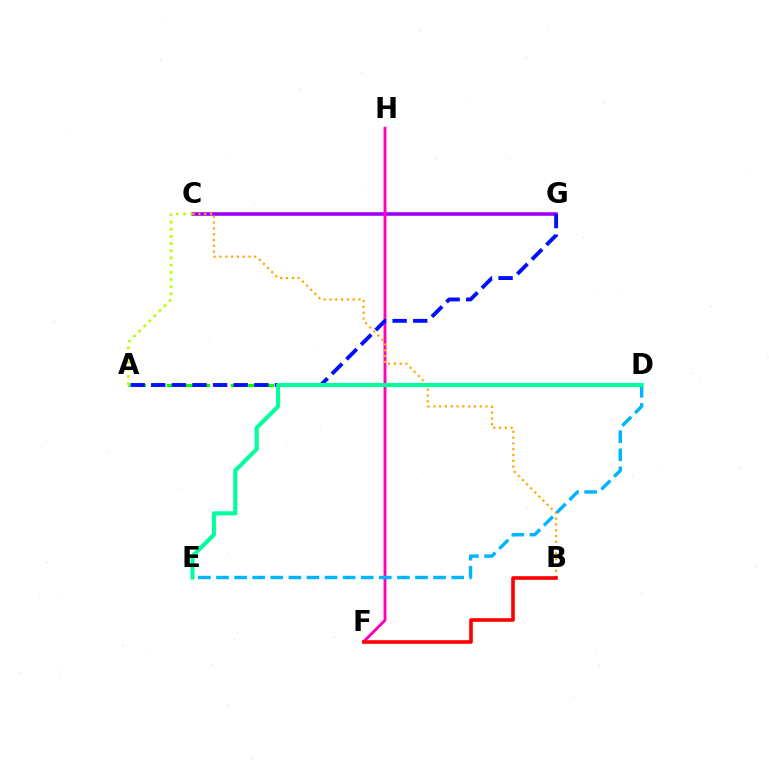{('A', 'D'): [{'color': '#08ff00', 'line_style': 'dashed', 'thickness': 2.18}], ('C', 'G'): [{'color': '#9b00ff', 'line_style': 'solid', 'thickness': 2.58}], ('F', 'H'): [{'color': '#ff00bd', 'line_style': 'solid', 'thickness': 2.09}], ('A', 'C'): [{'color': '#b3ff00', 'line_style': 'dotted', 'thickness': 1.95}], ('B', 'C'): [{'color': '#ffa500', 'line_style': 'dotted', 'thickness': 1.58}], ('D', 'E'): [{'color': '#00b5ff', 'line_style': 'dashed', 'thickness': 2.46}, {'color': '#00ff9d', 'line_style': 'solid', 'thickness': 2.95}], ('A', 'G'): [{'color': '#0010ff', 'line_style': 'dashed', 'thickness': 2.8}], ('B', 'F'): [{'color': '#ff0000', 'line_style': 'solid', 'thickness': 2.6}]}